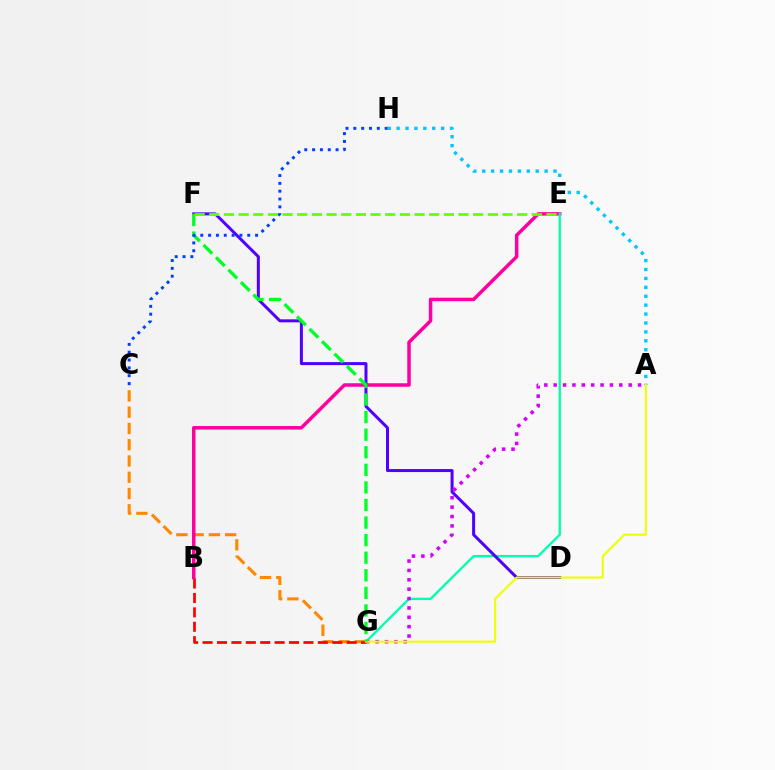{('C', 'G'): [{'color': '#ff8800', 'line_style': 'dashed', 'thickness': 2.21}], ('B', 'E'): [{'color': '#ff00a0', 'line_style': 'solid', 'thickness': 2.52}], ('A', 'H'): [{'color': '#00c7ff', 'line_style': 'dotted', 'thickness': 2.42}], ('E', 'G'): [{'color': '#00ffaf', 'line_style': 'solid', 'thickness': 1.68}], ('D', 'F'): [{'color': '#4f00ff', 'line_style': 'solid', 'thickness': 2.16}], ('A', 'G'): [{'color': '#d600ff', 'line_style': 'dotted', 'thickness': 2.55}, {'color': '#eeff00', 'line_style': 'solid', 'thickness': 1.51}], ('B', 'G'): [{'color': '#ff0000', 'line_style': 'dashed', 'thickness': 1.96}], ('F', 'G'): [{'color': '#00ff27', 'line_style': 'dashed', 'thickness': 2.39}], ('C', 'H'): [{'color': '#003fff', 'line_style': 'dotted', 'thickness': 2.13}], ('E', 'F'): [{'color': '#66ff00', 'line_style': 'dashed', 'thickness': 1.99}]}